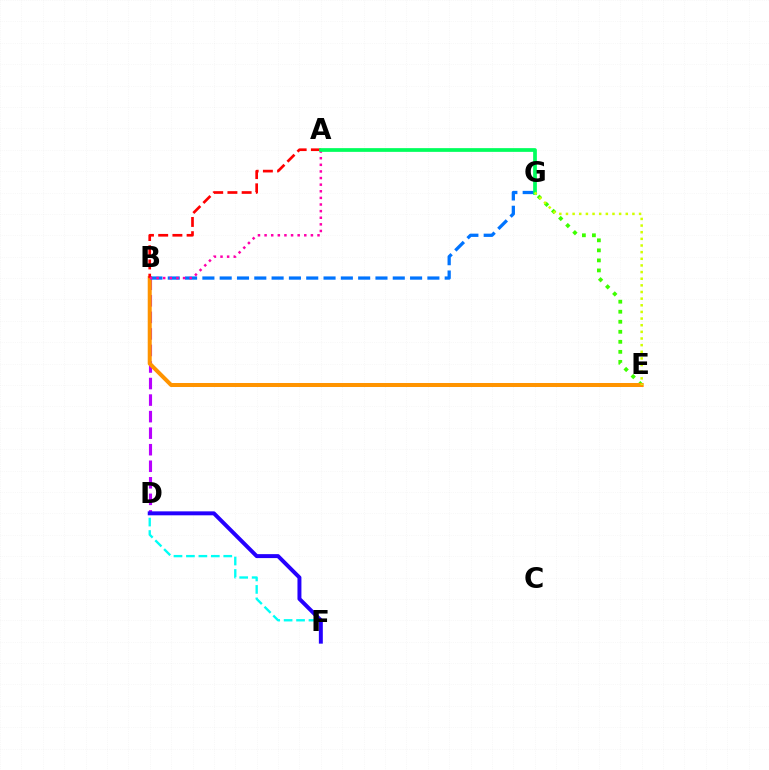{('E', 'G'): [{'color': '#3dff00', 'line_style': 'dotted', 'thickness': 2.73}, {'color': '#d1ff00', 'line_style': 'dotted', 'thickness': 1.81}], ('B', 'D'): [{'color': '#b900ff', 'line_style': 'dashed', 'thickness': 2.25}], ('B', 'E'): [{'color': '#ff9400', 'line_style': 'solid', 'thickness': 2.88}], ('B', 'G'): [{'color': '#0074ff', 'line_style': 'dashed', 'thickness': 2.35}], ('A', 'B'): [{'color': '#ff0000', 'line_style': 'dashed', 'thickness': 1.93}, {'color': '#ff00ac', 'line_style': 'dotted', 'thickness': 1.8}], ('D', 'F'): [{'color': '#00fff6', 'line_style': 'dashed', 'thickness': 1.69}, {'color': '#2500ff', 'line_style': 'solid', 'thickness': 2.85}], ('A', 'G'): [{'color': '#00ff5c', 'line_style': 'solid', 'thickness': 2.68}]}